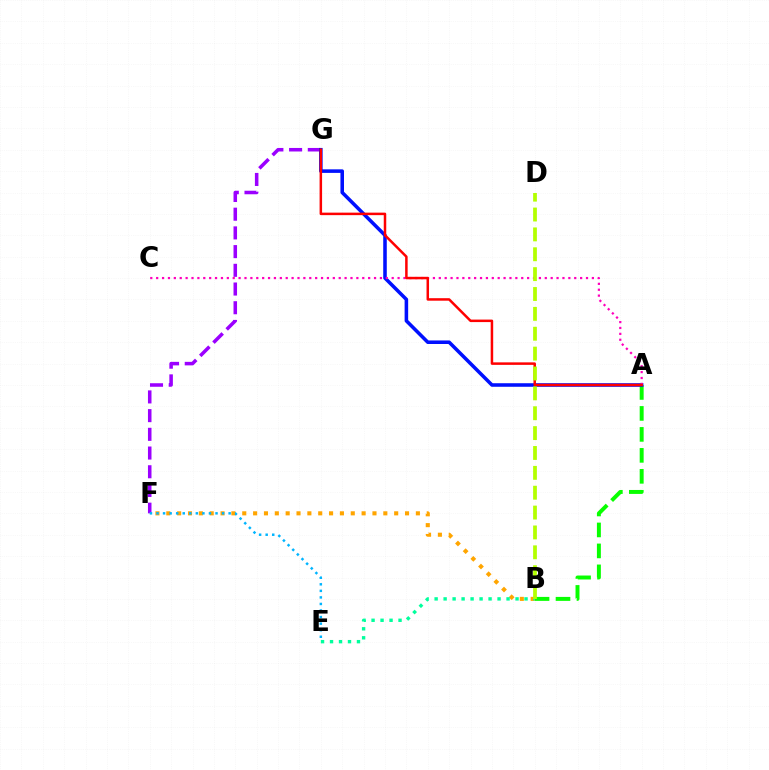{('A', 'B'): [{'color': '#08ff00', 'line_style': 'dashed', 'thickness': 2.85}], ('F', 'G'): [{'color': '#9b00ff', 'line_style': 'dashed', 'thickness': 2.54}], ('A', 'G'): [{'color': '#0010ff', 'line_style': 'solid', 'thickness': 2.56}, {'color': '#ff0000', 'line_style': 'solid', 'thickness': 1.8}], ('B', 'F'): [{'color': '#ffa500', 'line_style': 'dotted', 'thickness': 2.95}], ('A', 'C'): [{'color': '#ff00bd', 'line_style': 'dotted', 'thickness': 1.6}], ('B', 'E'): [{'color': '#00ff9d', 'line_style': 'dotted', 'thickness': 2.44}], ('B', 'D'): [{'color': '#b3ff00', 'line_style': 'dashed', 'thickness': 2.7}], ('E', 'F'): [{'color': '#00b5ff', 'line_style': 'dotted', 'thickness': 1.78}]}